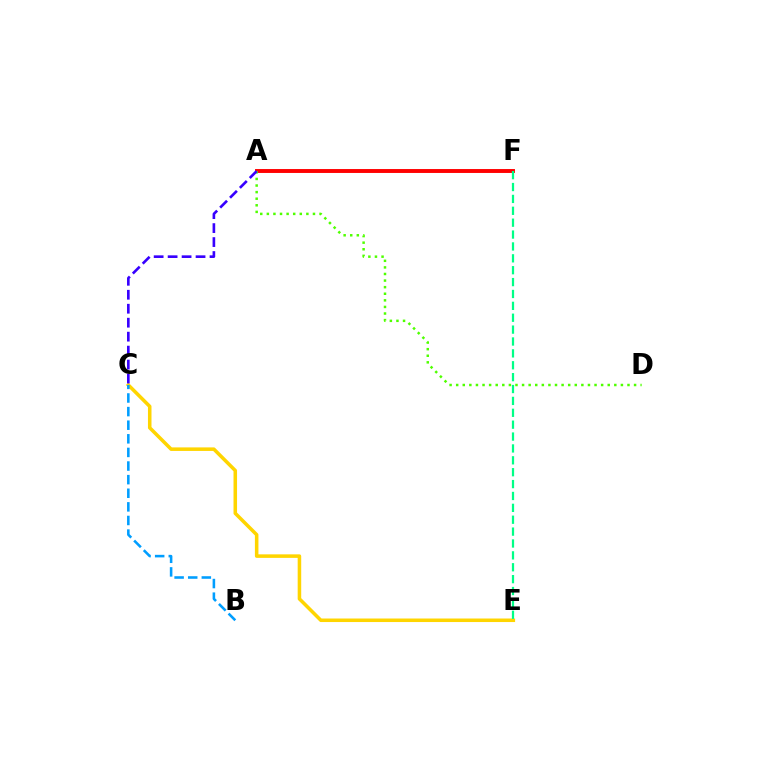{('A', 'F'): [{'color': '#ff00ed', 'line_style': 'dashed', 'thickness': 1.59}, {'color': '#ff0000', 'line_style': 'solid', 'thickness': 2.81}], ('C', 'E'): [{'color': '#ffd500', 'line_style': 'solid', 'thickness': 2.55}], ('A', 'D'): [{'color': '#4fff00', 'line_style': 'dotted', 'thickness': 1.79}], ('E', 'F'): [{'color': '#00ff86', 'line_style': 'dashed', 'thickness': 1.61}], ('A', 'C'): [{'color': '#3700ff', 'line_style': 'dashed', 'thickness': 1.9}], ('B', 'C'): [{'color': '#009eff', 'line_style': 'dashed', 'thickness': 1.85}]}